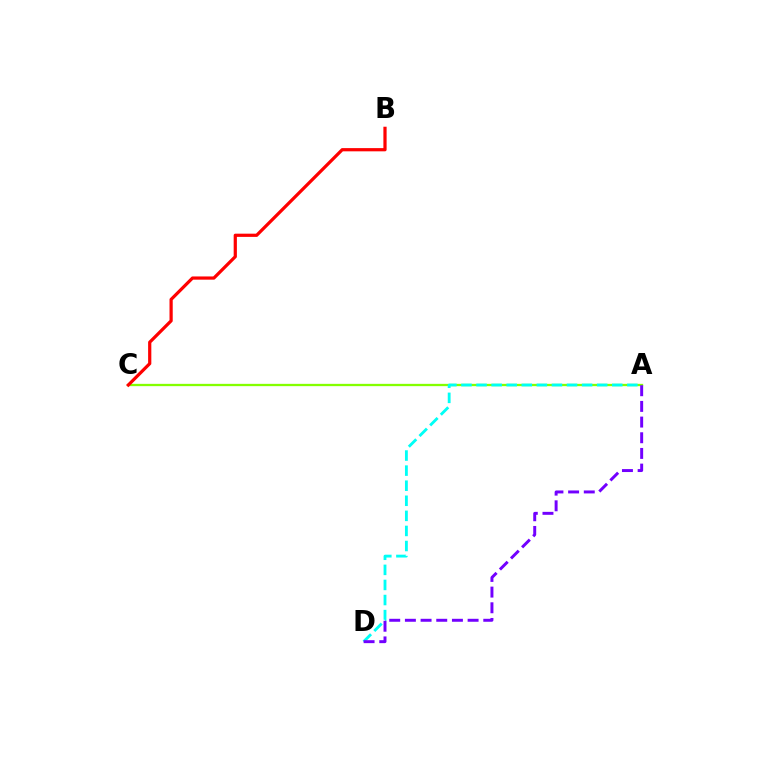{('A', 'C'): [{'color': '#84ff00', 'line_style': 'solid', 'thickness': 1.66}], ('A', 'D'): [{'color': '#00fff6', 'line_style': 'dashed', 'thickness': 2.05}, {'color': '#7200ff', 'line_style': 'dashed', 'thickness': 2.13}], ('B', 'C'): [{'color': '#ff0000', 'line_style': 'solid', 'thickness': 2.31}]}